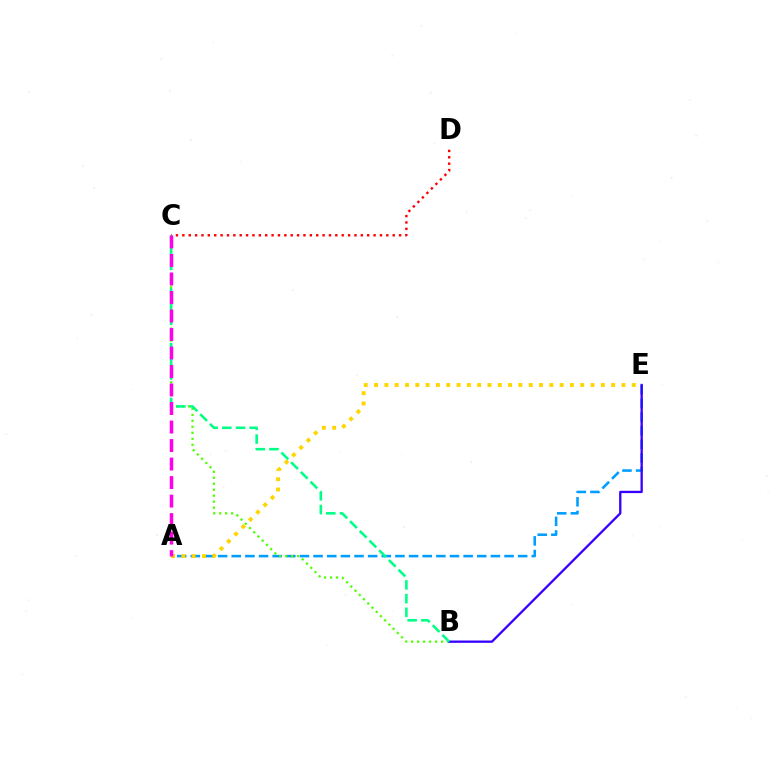{('A', 'E'): [{'color': '#009eff', 'line_style': 'dashed', 'thickness': 1.85}, {'color': '#ffd500', 'line_style': 'dotted', 'thickness': 2.8}], ('B', 'C'): [{'color': '#4fff00', 'line_style': 'dotted', 'thickness': 1.62}, {'color': '#00ff86', 'line_style': 'dashed', 'thickness': 1.86}], ('B', 'E'): [{'color': '#3700ff', 'line_style': 'solid', 'thickness': 1.66}], ('C', 'D'): [{'color': '#ff0000', 'line_style': 'dotted', 'thickness': 1.73}], ('A', 'C'): [{'color': '#ff00ed', 'line_style': 'dashed', 'thickness': 2.51}]}